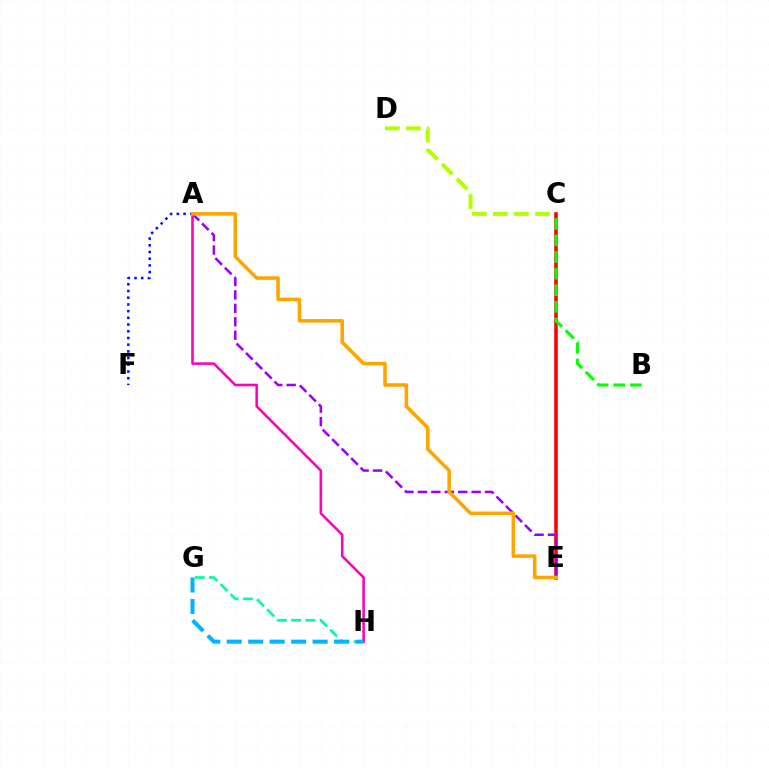{('C', 'E'): [{'color': '#ff0000', 'line_style': 'solid', 'thickness': 2.56}], ('G', 'H'): [{'color': '#00ff9d', 'line_style': 'dashed', 'thickness': 1.94}, {'color': '#00b5ff', 'line_style': 'dashed', 'thickness': 2.92}], ('A', 'E'): [{'color': '#9b00ff', 'line_style': 'dashed', 'thickness': 1.83}, {'color': '#ffa500', 'line_style': 'solid', 'thickness': 2.57}], ('A', 'H'): [{'color': '#ff00bd', 'line_style': 'solid', 'thickness': 1.85}], ('B', 'C'): [{'color': '#08ff00', 'line_style': 'dashed', 'thickness': 2.26}], ('A', 'F'): [{'color': '#0010ff', 'line_style': 'dotted', 'thickness': 1.82}], ('C', 'D'): [{'color': '#b3ff00', 'line_style': 'dashed', 'thickness': 2.86}]}